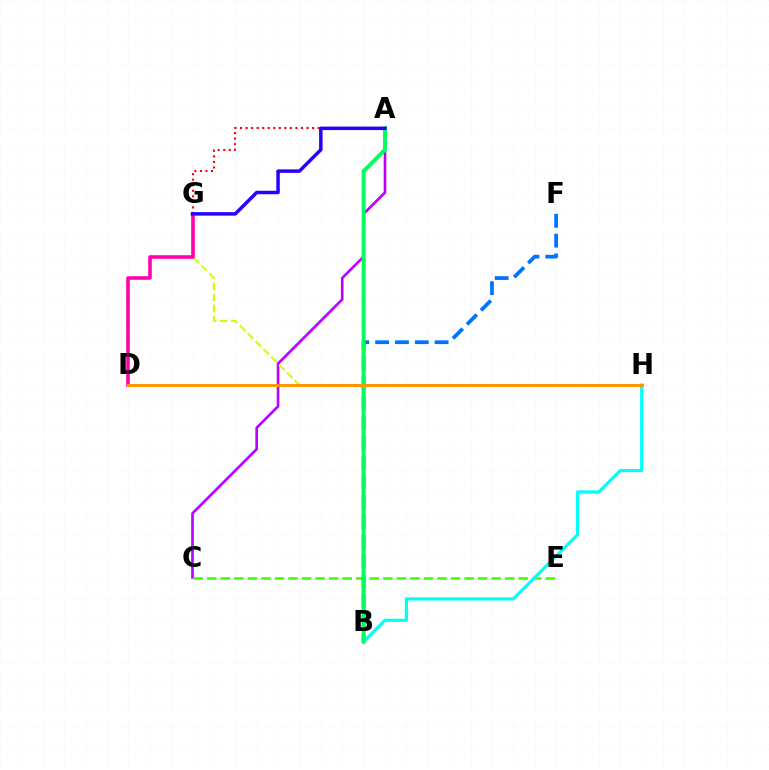{('A', 'C'): [{'color': '#b900ff', 'line_style': 'solid', 'thickness': 1.89}], ('G', 'H'): [{'color': '#d1ff00', 'line_style': 'dashed', 'thickness': 1.5}], ('D', 'G'): [{'color': '#ff00ac', 'line_style': 'solid', 'thickness': 2.59}], ('C', 'E'): [{'color': '#3dff00', 'line_style': 'dashed', 'thickness': 1.84}], ('B', 'F'): [{'color': '#0074ff', 'line_style': 'dashed', 'thickness': 2.69}], ('B', 'H'): [{'color': '#00fff6', 'line_style': 'solid', 'thickness': 2.26}], ('A', 'B'): [{'color': '#00ff5c', 'line_style': 'solid', 'thickness': 2.85}], ('A', 'G'): [{'color': '#ff0000', 'line_style': 'dotted', 'thickness': 1.51}, {'color': '#2500ff', 'line_style': 'solid', 'thickness': 2.5}], ('D', 'H'): [{'color': '#ff9400', 'line_style': 'solid', 'thickness': 2.12}]}